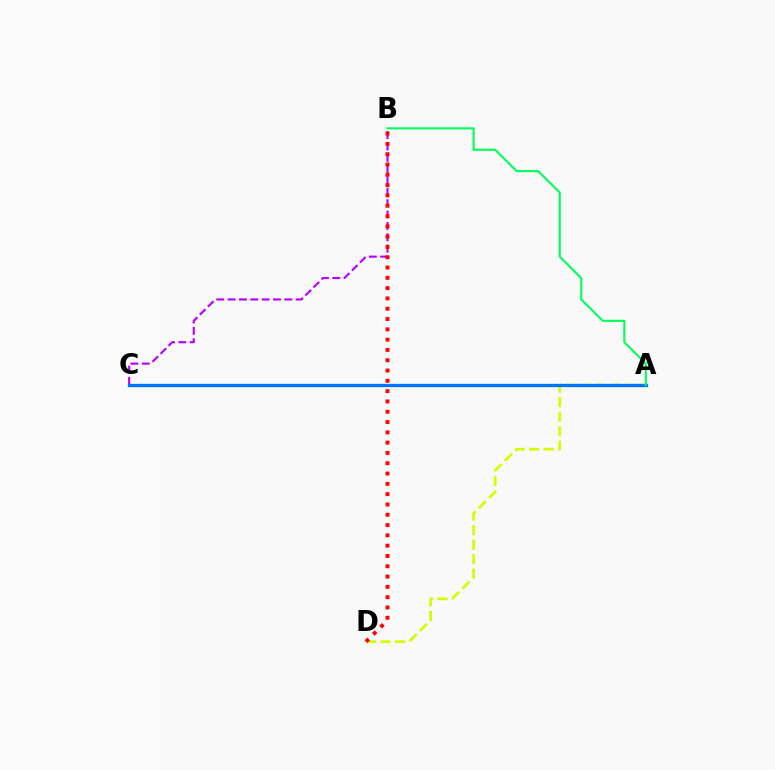{('A', 'D'): [{'color': '#d1ff00', 'line_style': 'dashed', 'thickness': 1.97}], ('B', 'C'): [{'color': '#b900ff', 'line_style': 'dashed', 'thickness': 1.54}], ('A', 'C'): [{'color': '#0074ff', 'line_style': 'solid', 'thickness': 2.37}], ('B', 'D'): [{'color': '#ff0000', 'line_style': 'dotted', 'thickness': 2.8}], ('A', 'B'): [{'color': '#00ff5c', 'line_style': 'solid', 'thickness': 1.52}]}